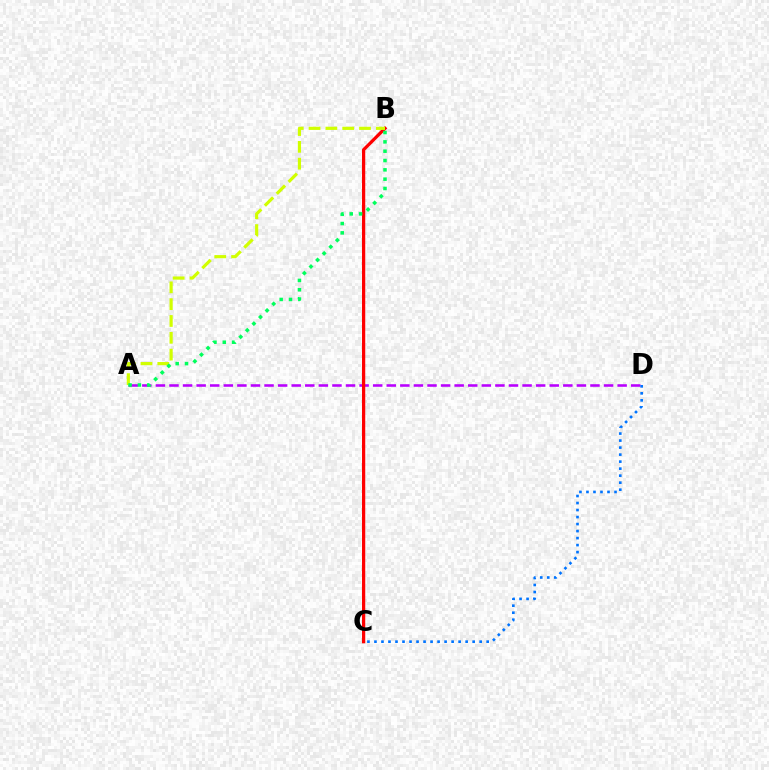{('A', 'D'): [{'color': '#b900ff', 'line_style': 'dashed', 'thickness': 1.84}], ('B', 'C'): [{'color': '#ff0000', 'line_style': 'solid', 'thickness': 2.33}], ('A', 'B'): [{'color': '#d1ff00', 'line_style': 'dashed', 'thickness': 2.29}, {'color': '#00ff5c', 'line_style': 'dotted', 'thickness': 2.53}], ('C', 'D'): [{'color': '#0074ff', 'line_style': 'dotted', 'thickness': 1.91}]}